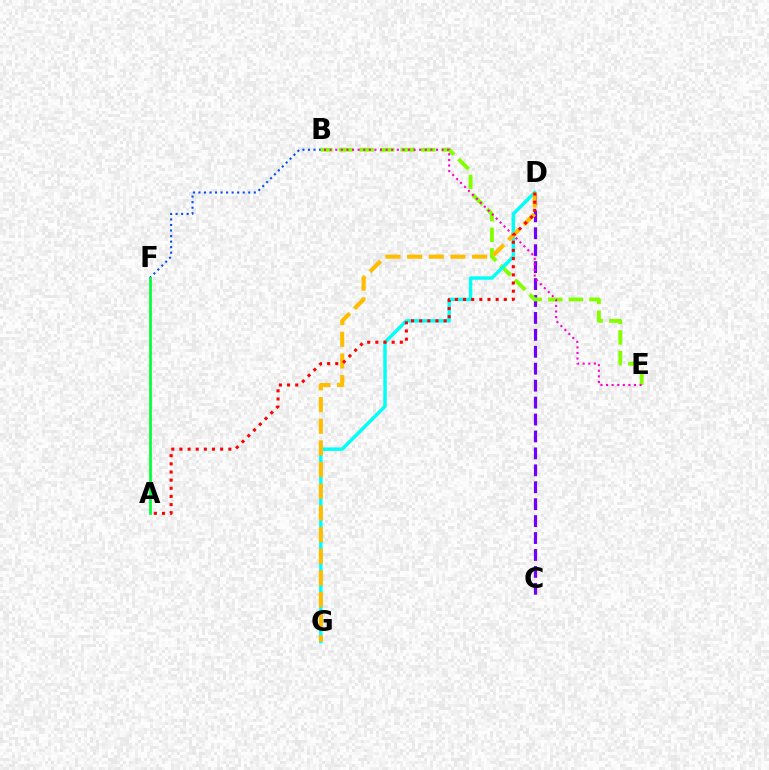{('C', 'D'): [{'color': '#7200ff', 'line_style': 'dashed', 'thickness': 2.3}], ('B', 'F'): [{'color': '#004bff', 'line_style': 'dotted', 'thickness': 1.5}], ('B', 'E'): [{'color': '#84ff00', 'line_style': 'dashed', 'thickness': 2.8}, {'color': '#ff00cf', 'line_style': 'dotted', 'thickness': 1.52}], ('D', 'G'): [{'color': '#00fff6', 'line_style': 'solid', 'thickness': 2.47}, {'color': '#ffbd00', 'line_style': 'dashed', 'thickness': 2.94}], ('A', 'D'): [{'color': '#ff0000', 'line_style': 'dotted', 'thickness': 2.22}], ('A', 'F'): [{'color': '#00ff39', 'line_style': 'solid', 'thickness': 1.95}]}